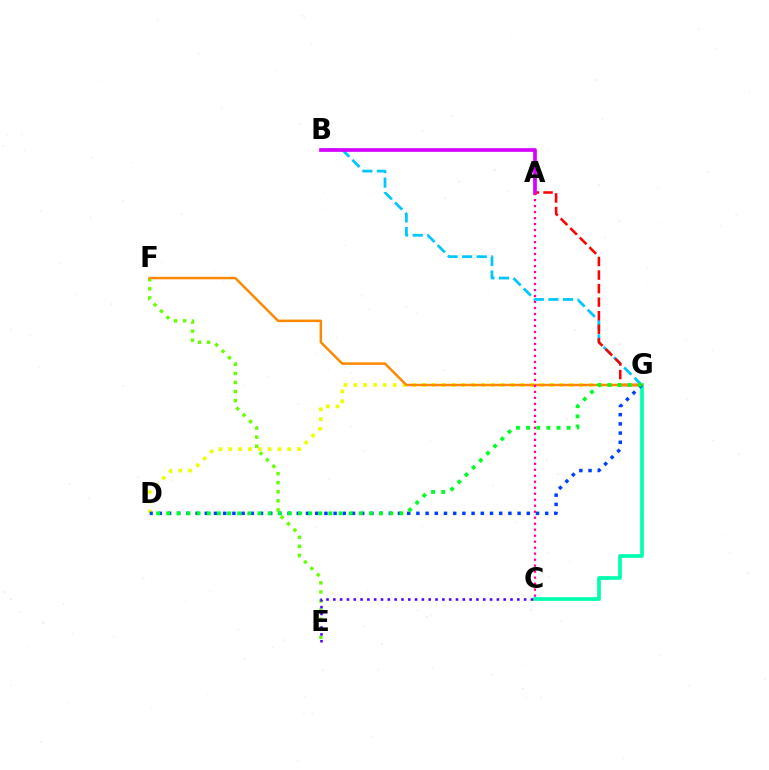{('E', 'F'): [{'color': '#66ff00', 'line_style': 'dotted', 'thickness': 2.46}], ('B', 'G'): [{'color': '#00c7ff', 'line_style': 'dashed', 'thickness': 1.98}], ('A', 'G'): [{'color': '#ff0000', 'line_style': 'dashed', 'thickness': 1.84}], ('C', 'G'): [{'color': '#00ffaf', 'line_style': 'solid', 'thickness': 2.67}], ('A', 'B'): [{'color': '#d600ff', 'line_style': 'solid', 'thickness': 2.66}], ('D', 'G'): [{'color': '#eeff00', 'line_style': 'dotted', 'thickness': 2.67}, {'color': '#003fff', 'line_style': 'dotted', 'thickness': 2.5}, {'color': '#00ff27', 'line_style': 'dotted', 'thickness': 2.75}], ('F', 'G'): [{'color': '#ff8800', 'line_style': 'solid', 'thickness': 1.79}], ('A', 'C'): [{'color': '#ff00a0', 'line_style': 'dotted', 'thickness': 1.63}], ('C', 'E'): [{'color': '#4f00ff', 'line_style': 'dotted', 'thickness': 1.85}]}